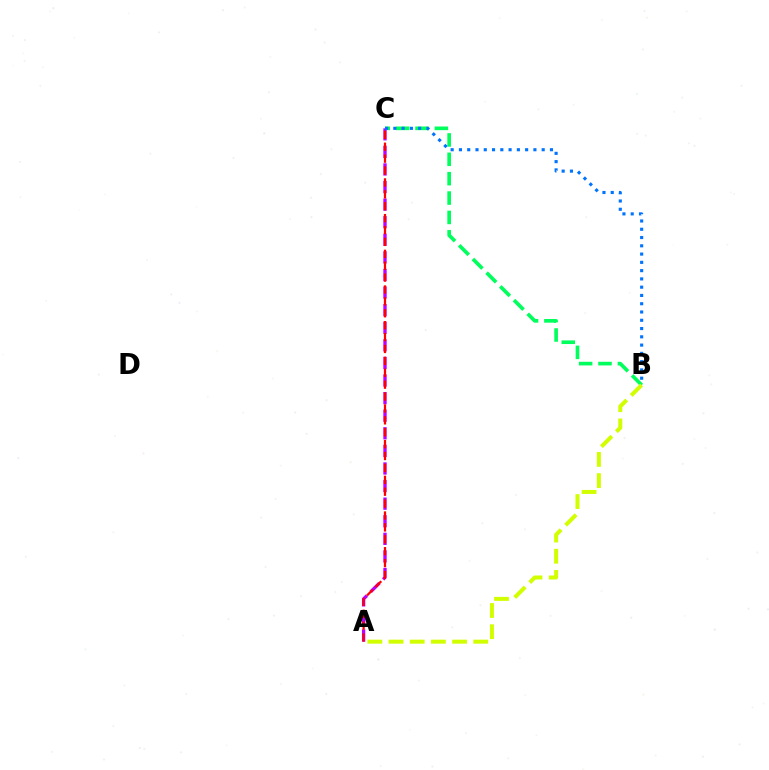{('B', 'C'): [{'color': '#00ff5c', 'line_style': 'dashed', 'thickness': 2.63}, {'color': '#0074ff', 'line_style': 'dotted', 'thickness': 2.25}], ('A', 'C'): [{'color': '#b900ff', 'line_style': 'dashed', 'thickness': 2.39}, {'color': '#ff0000', 'line_style': 'dashed', 'thickness': 1.62}], ('A', 'B'): [{'color': '#d1ff00', 'line_style': 'dashed', 'thickness': 2.88}]}